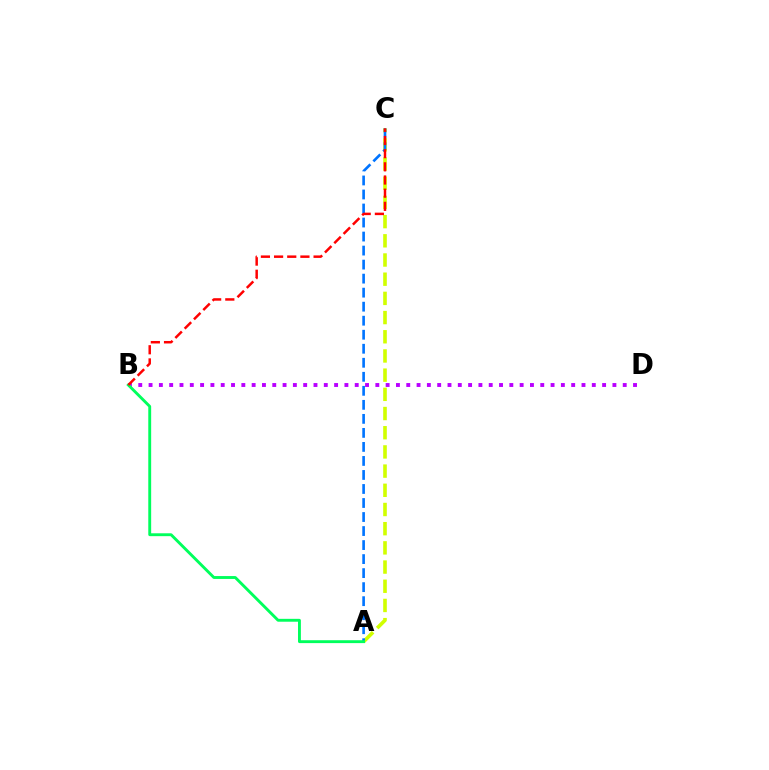{('A', 'C'): [{'color': '#d1ff00', 'line_style': 'dashed', 'thickness': 2.61}, {'color': '#0074ff', 'line_style': 'dashed', 'thickness': 1.91}], ('B', 'D'): [{'color': '#b900ff', 'line_style': 'dotted', 'thickness': 2.8}], ('A', 'B'): [{'color': '#00ff5c', 'line_style': 'solid', 'thickness': 2.08}], ('B', 'C'): [{'color': '#ff0000', 'line_style': 'dashed', 'thickness': 1.79}]}